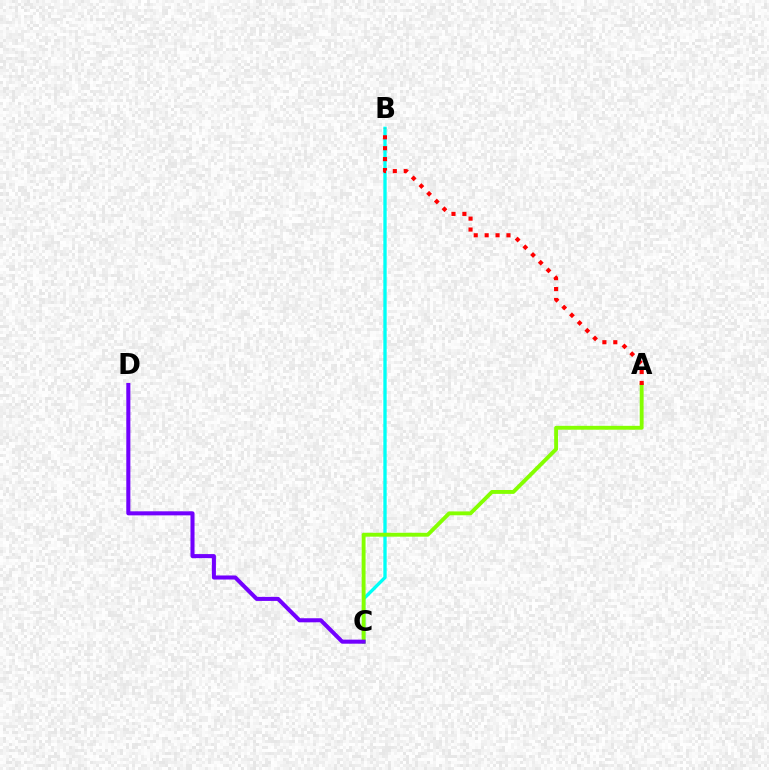{('B', 'C'): [{'color': '#00fff6', 'line_style': 'solid', 'thickness': 2.4}], ('A', 'C'): [{'color': '#84ff00', 'line_style': 'solid', 'thickness': 2.79}], ('C', 'D'): [{'color': '#7200ff', 'line_style': 'solid', 'thickness': 2.92}], ('A', 'B'): [{'color': '#ff0000', 'line_style': 'dotted', 'thickness': 2.96}]}